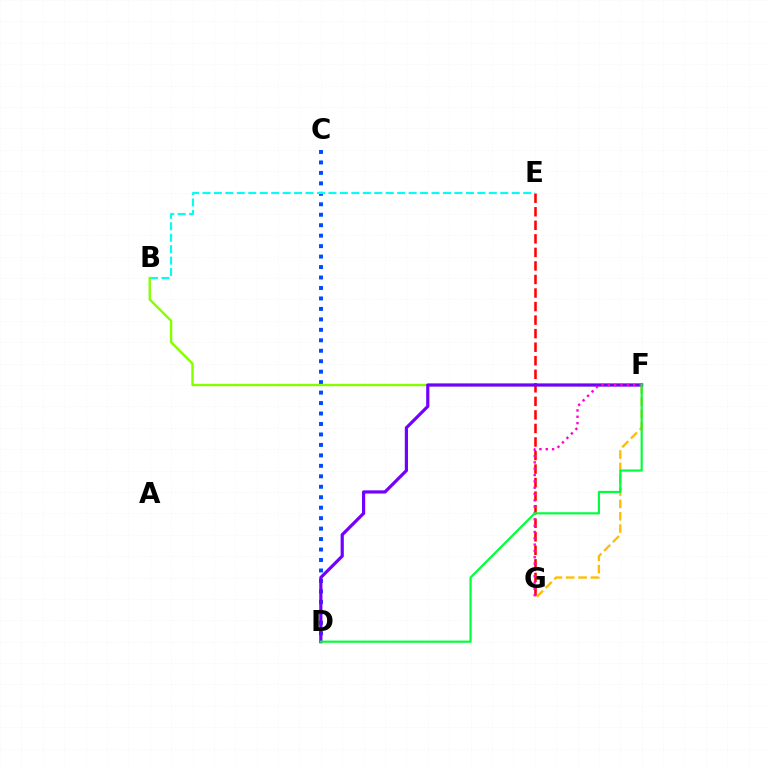{('F', 'G'): [{'color': '#ffbd00', 'line_style': 'dashed', 'thickness': 1.68}, {'color': '#ff00cf', 'line_style': 'dotted', 'thickness': 1.72}], ('C', 'D'): [{'color': '#004bff', 'line_style': 'dotted', 'thickness': 2.84}], ('B', 'E'): [{'color': '#00fff6', 'line_style': 'dashed', 'thickness': 1.56}], ('B', 'F'): [{'color': '#84ff00', 'line_style': 'solid', 'thickness': 1.72}], ('E', 'G'): [{'color': '#ff0000', 'line_style': 'dashed', 'thickness': 1.84}], ('D', 'F'): [{'color': '#7200ff', 'line_style': 'solid', 'thickness': 2.3}, {'color': '#00ff39', 'line_style': 'solid', 'thickness': 1.56}]}